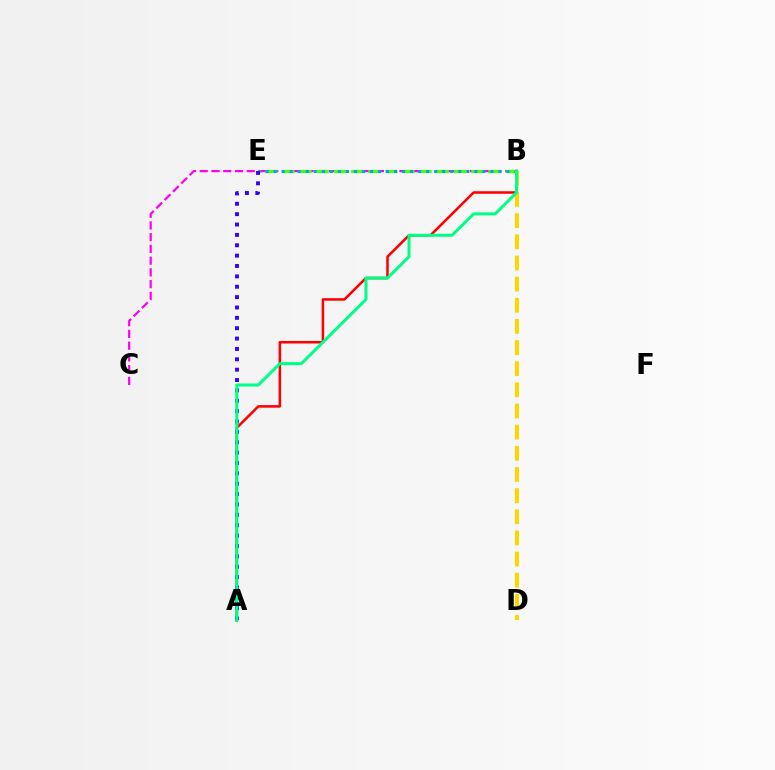{('A', 'B'): [{'color': '#ff0000', 'line_style': 'solid', 'thickness': 1.84}, {'color': '#00ff86', 'line_style': 'solid', 'thickness': 2.17}], ('B', 'C'): [{'color': '#ff00ed', 'line_style': 'dashed', 'thickness': 1.6}], ('B', 'E'): [{'color': '#4fff00', 'line_style': 'dashed', 'thickness': 2.33}, {'color': '#009eff', 'line_style': 'dotted', 'thickness': 2.18}], ('B', 'D'): [{'color': '#ffd500', 'line_style': 'dashed', 'thickness': 2.87}], ('A', 'E'): [{'color': '#3700ff', 'line_style': 'dotted', 'thickness': 2.82}]}